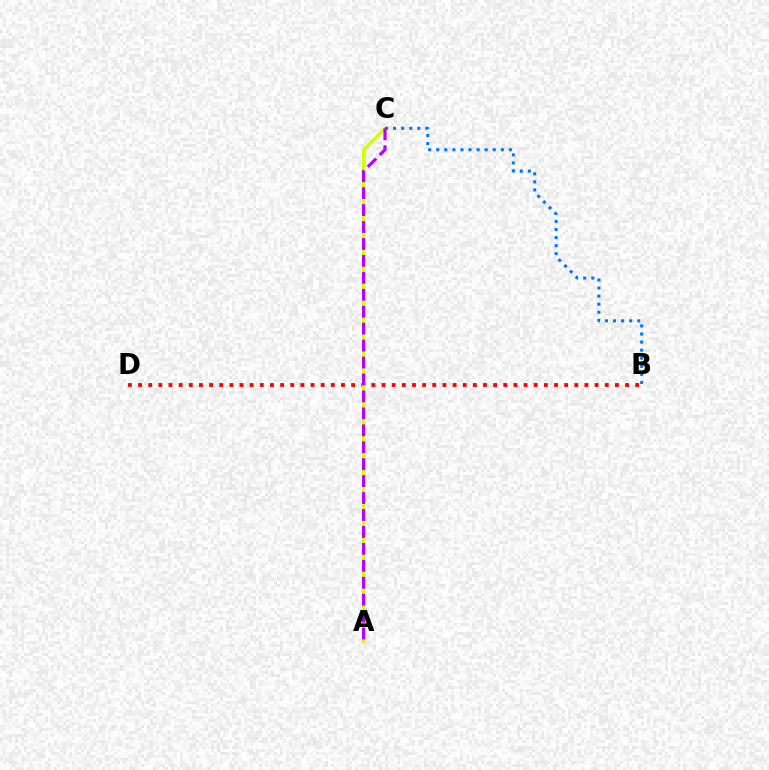{('B', 'D'): [{'color': '#ff0000', 'line_style': 'dotted', 'thickness': 2.76}], ('A', 'C'): [{'color': '#00ff5c', 'line_style': 'dashed', 'thickness': 1.55}, {'color': '#d1ff00', 'line_style': 'solid', 'thickness': 2.29}, {'color': '#b900ff', 'line_style': 'dashed', 'thickness': 2.3}], ('B', 'C'): [{'color': '#0074ff', 'line_style': 'dotted', 'thickness': 2.19}]}